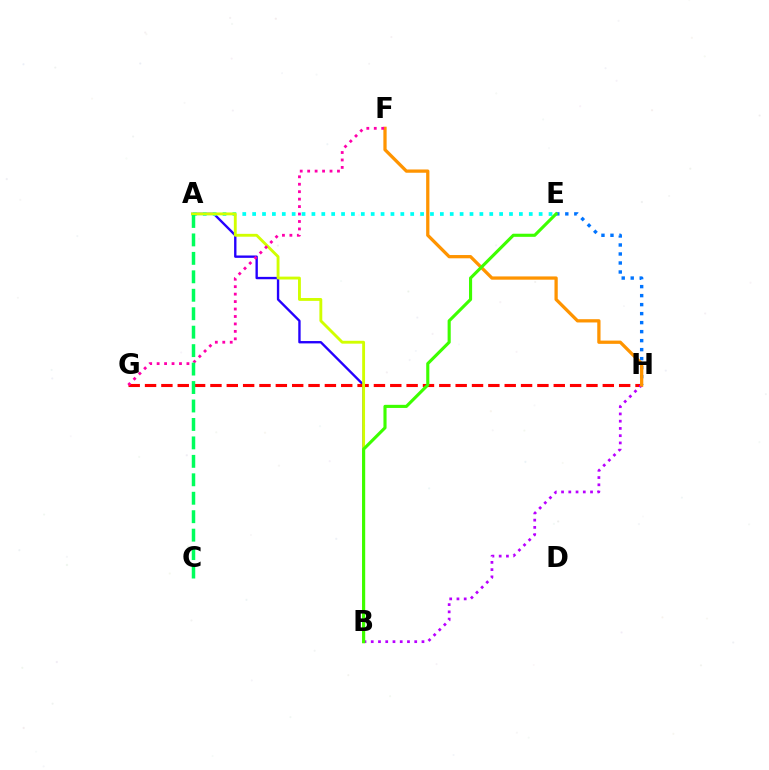{('A', 'B'): [{'color': '#2500ff', 'line_style': 'solid', 'thickness': 1.71}, {'color': '#d1ff00', 'line_style': 'solid', 'thickness': 2.07}], ('G', 'H'): [{'color': '#ff0000', 'line_style': 'dashed', 'thickness': 2.22}], ('E', 'H'): [{'color': '#0074ff', 'line_style': 'dotted', 'thickness': 2.45}], ('A', 'E'): [{'color': '#00fff6', 'line_style': 'dotted', 'thickness': 2.68}], ('B', 'H'): [{'color': '#b900ff', 'line_style': 'dotted', 'thickness': 1.97}], ('F', 'H'): [{'color': '#ff9400', 'line_style': 'solid', 'thickness': 2.35}], ('F', 'G'): [{'color': '#ff00ac', 'line_style': 'dotted', 'thickness': 2.02}], ('A', 'C'): [{'color': '#00ff5c', 'line_style': 'dashed', 'thickness': 2.51}], ('B', 'E'): [{'color': '#3dff00', 'line_style': 'solid', 'thickness': 2.24}]}